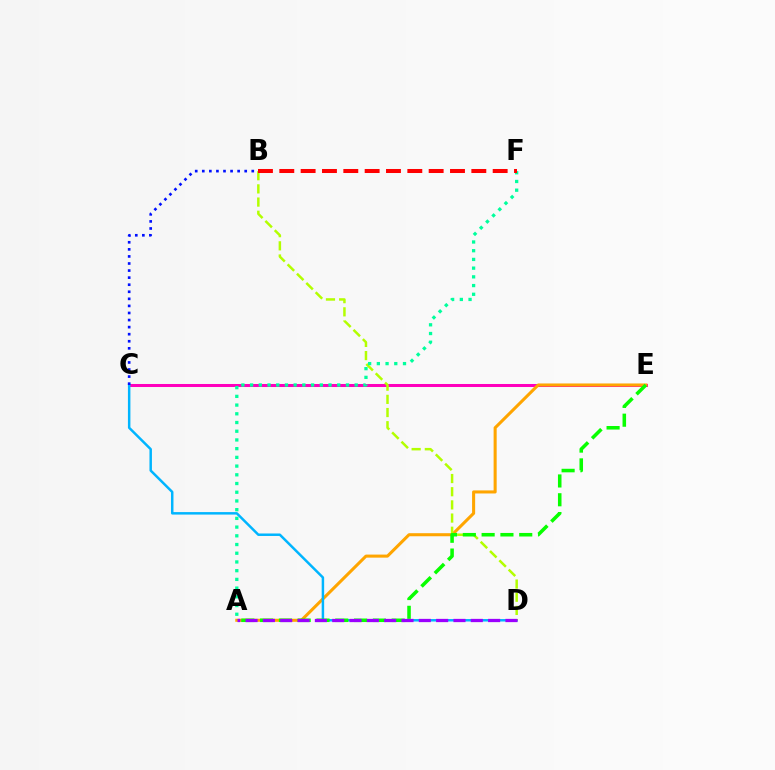{('C', 'E'): [{'color': '#ff00bd', 'line_style': 'solid', 'thickness': 2.18}], ('A', 'E'): [{'color': '#ffa500', 'line_style': 'solid', 'thickness': 2.2}, {'color': '#08ff00', 'line_style': 'dashed', 'thickness': 2.55}], ('C', 'D'): [{'color': '#00b5ff', 'line_style': 'solid', 'thickness': 1.79}], ('B', 'D'): [{'color': '#b3ff00', 'line_style': 'dashed', 'thickness': 1.79}], ('A', 'F'): [{'color': '#00ff9d', 'line_style': 'dotted', 'thickness': 2.37}], ('B', 'C'): [{'color': '#0010ff', 'line_style': 'dotted', 'thickness': 1.92}], ('B', 'F'): [{'color': '#ff0000', 'line_style': 'dashed', 'thickness': 2.9}], ('A', 'D'): [{'color': '#9b00ff', 'line_style': 'dashed', 'thickness': 2.35}]}